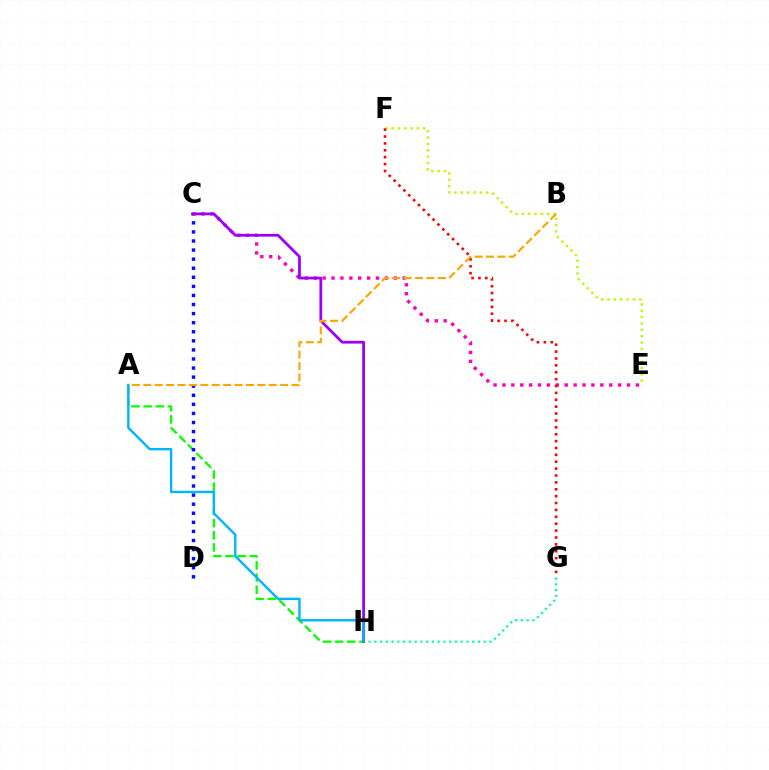{('A', 'H'): [{'color': '#08ff00', 'line_style': 'dashed', 'thickness': 1.65}, {'color': '#00b5ff', 'line_style': 'solid', 'thickness': 1.72}], ('C', 'D'): [{'color': '#0010ff', 'line_style': 'dotted', 'thickness': 2.47}], ('C', 'E'): [{'color': '#ff00bd', 'line_style': 'dotted', 'thickness': 2.42}], ('G', 'H'): [{'color': '#00ff9d', 'line_style': 'dotted', 'thickness': 1.56}], ('C', 'H'): [{'color': '#9b00ff', 'line_style': 'solid', 'thickness': 1.99}], ('E', 'F'): [{'color': '#b3ff00', 'line_style': 'dotted', 'thickness': 1.73}], ('F', 'G'): [{'color': '#ff0000', 'line_style': 'dotted', 'thickness': 1.87}], ('A', 'B'): [{'color': '#ffa500', 'line_style': 'dashed', 'thickness': 1.55}]}